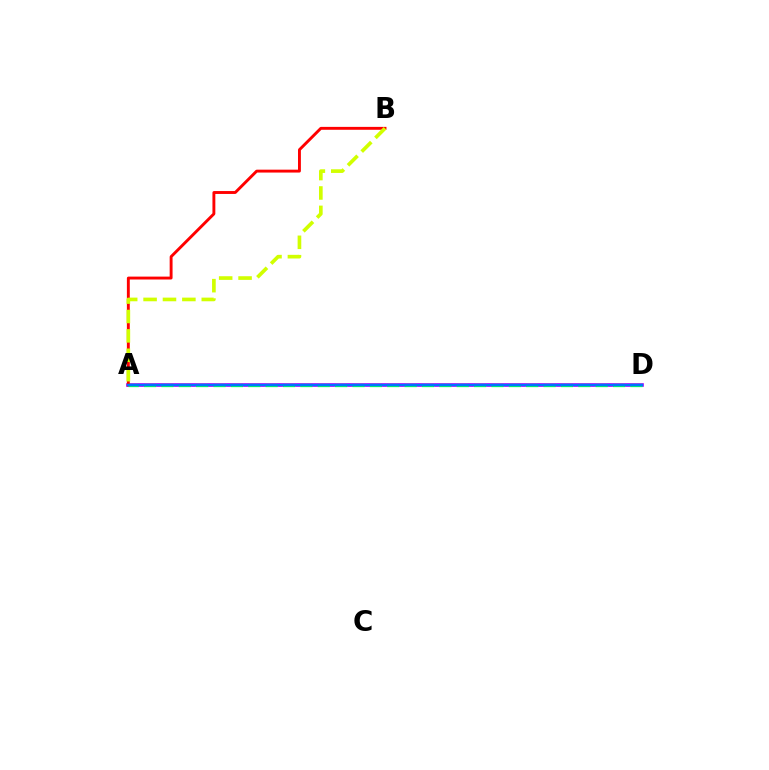{('A', 'D'): [{'color': '#b900ff', 'line_style': 'solid', 'thickness': 2.64}, {'color': '#00ff5c', 'line_style': 'dashed', 'thickness': 2.36}, {'color': '#0074ff', 'line_style': 'solid', 'thickness': 1.71}], ('A', 'B'): [{'color': '#ff0000', 'line_style': 'solid', 'thickness': 2.09}, {'color': '#d1ff00', 'line_style': 'dashed', 'thickness': 2.64}]}